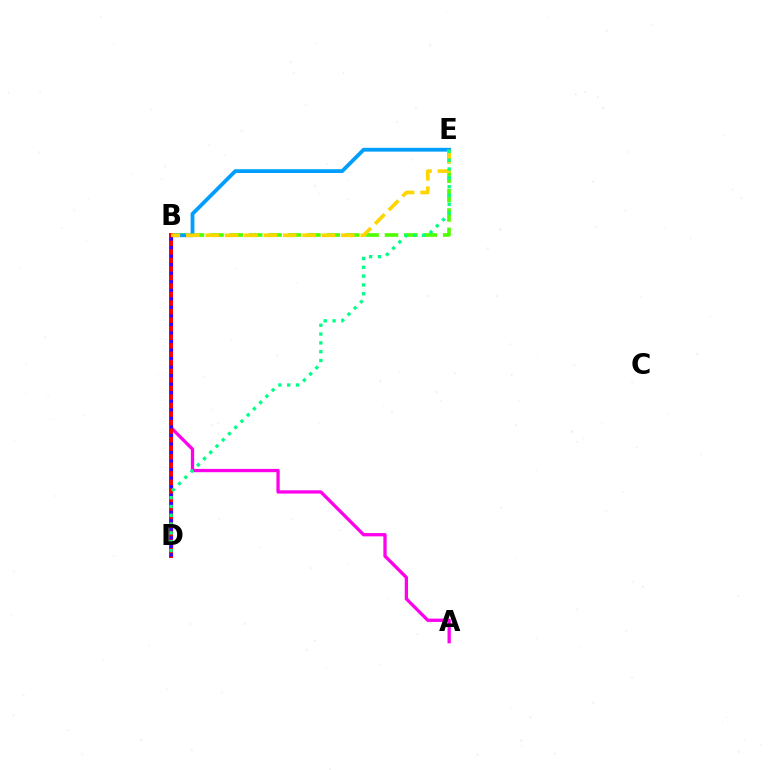{('B', 'E'): [{'color': '#4fff00', 'line_style': 'dashed', 'thickness': 2.63}, {'color': '#009eff', 'line_style': 'solid', 'thickness': 2.73}, {'color': '#ffd500', 'line_style': 'dashed', 'thickness': 2.63}], ('A', 'B'): [{'color': '#ff00ed', 'line_style': 'solid', 'thickness': 2.37}], ('B', 'D'): [{'color': '#ff0000', 'line_style': 'solid', 'thickness': 2.87}, {'color': '#3700ff', 'line_style': 'dotted', 'thickness': 2.32}], ('D', 'E'): [{'color': '#00ff86', 'line_style': 'dotted', 'thickness': 2.4}]}